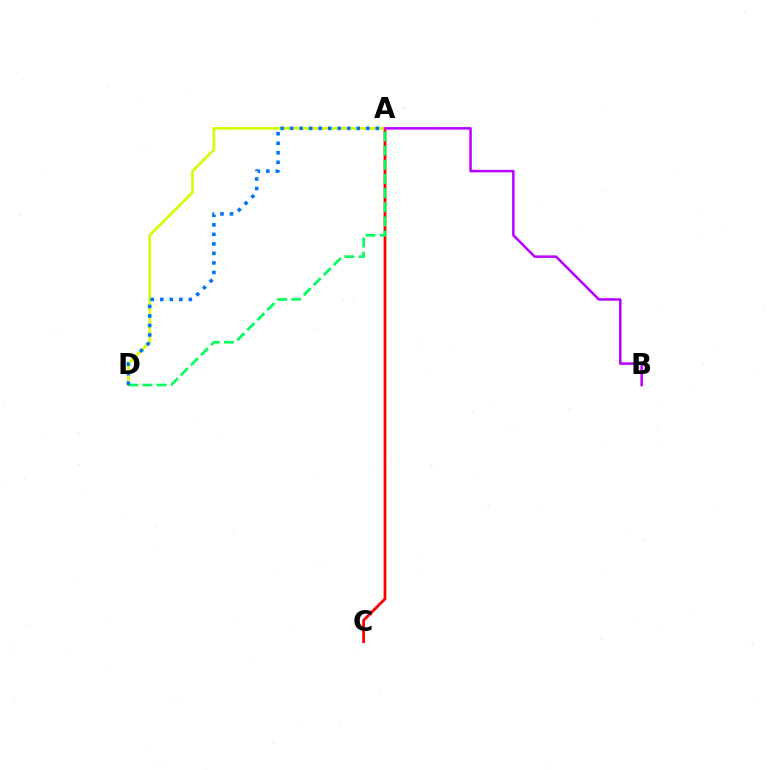{('A', 'C'): [{'color': '#ff0000', 'line_style': 'solid', 'thickness': 2.01}], ('A', 'D'): [{'color': '#d1ff00', 'line_style': 'solid', 'thickness': 1.86}, {'color': '#00ff5c', 'line_style': 'dashed', 'thickness': 1.93}, {'color': '#0074ff', 'line_style': 'dotted', 'thickness': 2.59}], ('A', 'B'): [{'color': '#b900ff', 'line_style': 'solid', 'thickness': 1.81}]}